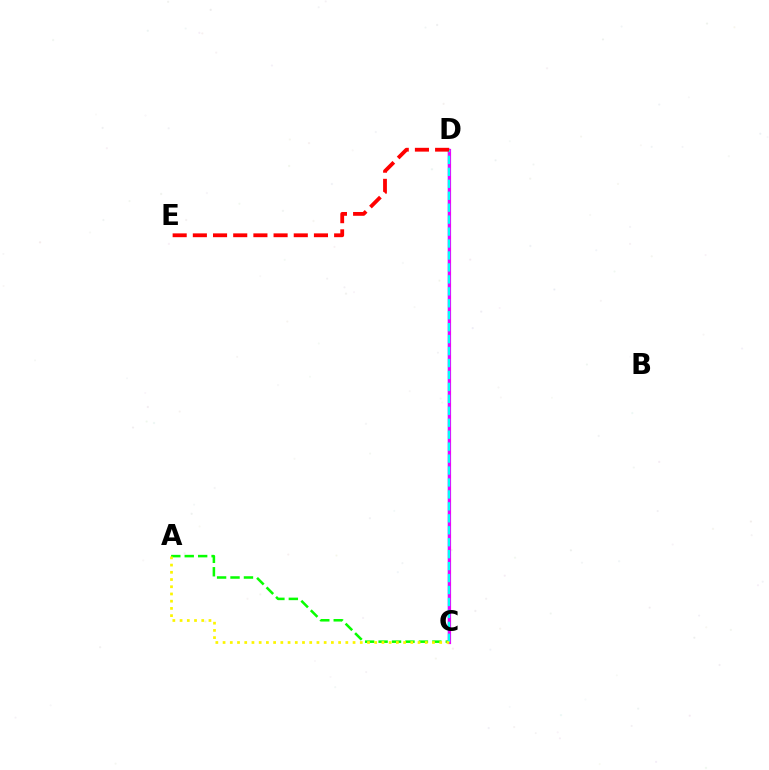{('A', 'C'): [{'color': '#08ff00', 'line_style': 'dashed', 'thickness': 1.83}, {'color': '#fcf500', 'line_style': 'dotted', 'thickness': 1.96}], ('C', 'D'): [{'color': '#0010ff', 'line_style': 'solid', 'thickness': 1.65}, {'color': '#ee00ff', 'line_style': 'solid', 'thickness': 2.29}, {'color': '#00fff6', 'line_style': 'dashed', 'thickness': 1.62}], ('D', 'E'): [{'color': '#ff0000', 'line_style': 'dashed', 'thickness': 2.74}]}